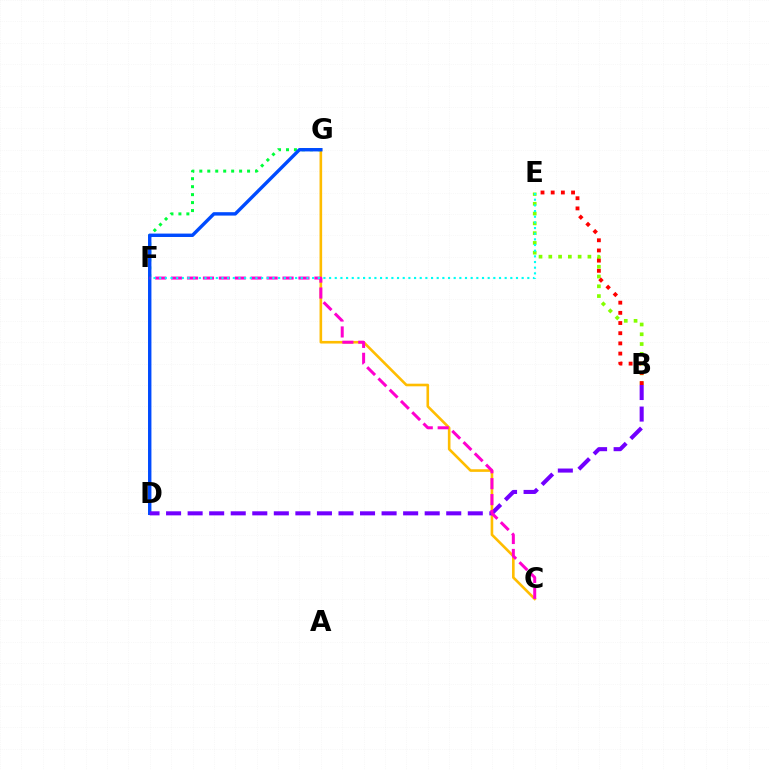{('C', 'G'): [{'color': '#ffbd00', 'line_style': 'solid', 'thickness': 1.88}], ('F', 'G'): [{'color': '#00ff39', 'line_style': 'dotted', 'thickness': 2.16}], ('B', 'E'): [{'color': '#84ff00', 'line_style': 'dotted', 'thickness': 2.66}, {'color': '#ff0000', 'line_style': 'dotted', 'thickness': 2.77}], ('D', 'G'): [{'color': '#004bff', 'line_style': 'solid', 'thickness': 2.45}], ('B', 'D'): [{'color': '#7200ff', 'line_style': 'dashed', 'thickness': 2.93}], ('C', 'F'): [{'color': '#ff00cf', 'line_style': 'dashed', 'thickness': 2.16}], ('E', 'F'): [{'color': '#00fff6', 'line_style': 'dotted', 'thickness': 1.54}]}